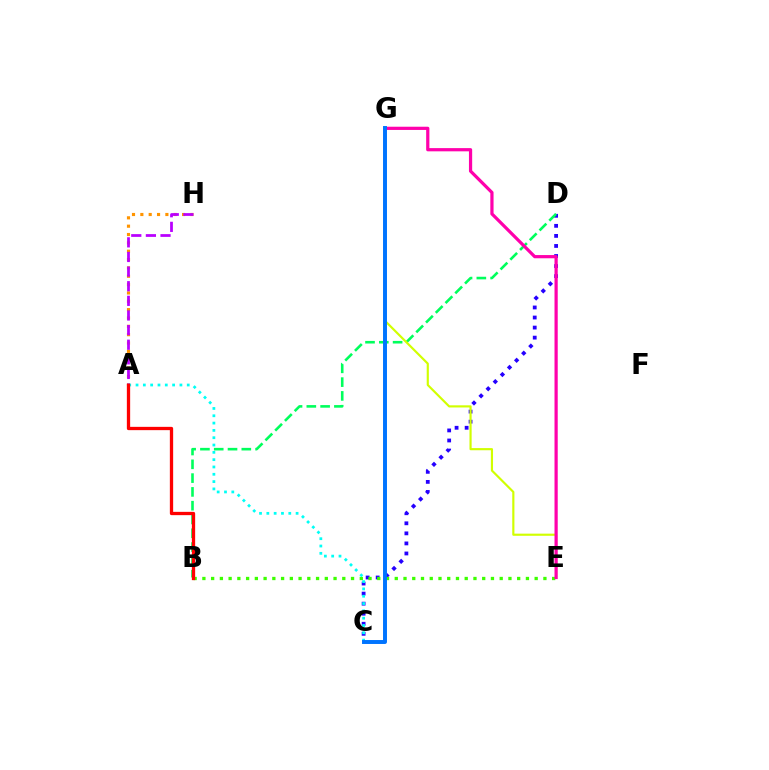{('C', 'D'): [{'color': '#2500ff', 'line_style': 'dotted', 'thickness': 2.73}], ('A', 'H'): [{'color': '#ff9400', 'line_style': 'dotted', 'thickness': 2.27}, {'color': '#b900ff', 'line_style': 'dashed', 'thickness': 1.99}], ('B', 'D'): [{'color': '#00ff5c', 'line_style': 'dashed', 'thickness': 1.87}], ('B', 'E'): [{'color': '#3dff00', 'line_style': 'dotted', 'thickness': 2.38}], ('A', 'C'): [{'color': '#00fff6', 'line_style': 'dotted', 'thickness': 1.99}], ('E', 'G'): [{'color': '#d1ff00', 'line_style': 'solid', 'thickness': 1.55}, {'color': '#ff00ac', 'line_style': 'solid', 'thickness': 2.32}], ('C', 'G'): [{'color': '#0074ff', 'line_style': 'solid', 'thickness': 2.84}], ('A', 'B'): [{'color': '#ff0000', 'line_style': 'solid', 'thickness': 2.38}]}